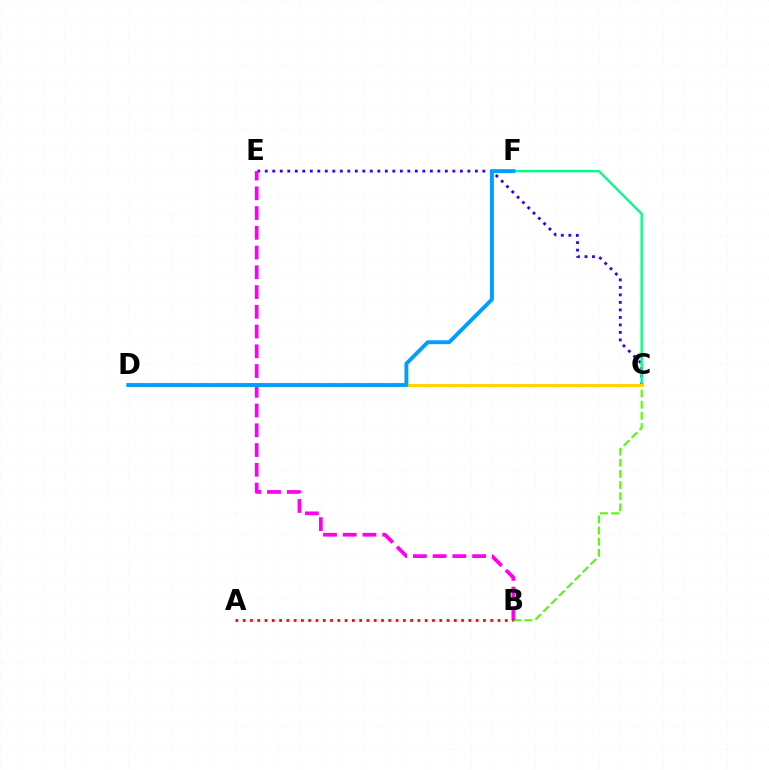{('C', 'E'): [{'color': '#3700ff', 'line_style': 'dotted', 'thickness': 2.04}], ('C', 'F'): [{'color': '#00ff86', 'line_style': 'solid', 'thickness': 1.7}], ('B', 'C'): [{'color': '#4fff00', 'line_style': 'dashed', 'thickness': 1.51}], ('C', 'D'): [{'color': '#ffd500', 'line_style': 'solid', 'thickness': 2.18}], ('B', 'E'): [{'color': '#ff00ed', 'line_style': 'dashed', 'thickness': 2.68}], ('A', 'B'): [{'color': '#ff0000', 'line_style': 'dotted', 'thickness': 1.98}], ('D', 'F'): [{'color': '#009eff', 'line_style': 'solid', 'thickness': 2.8}]}